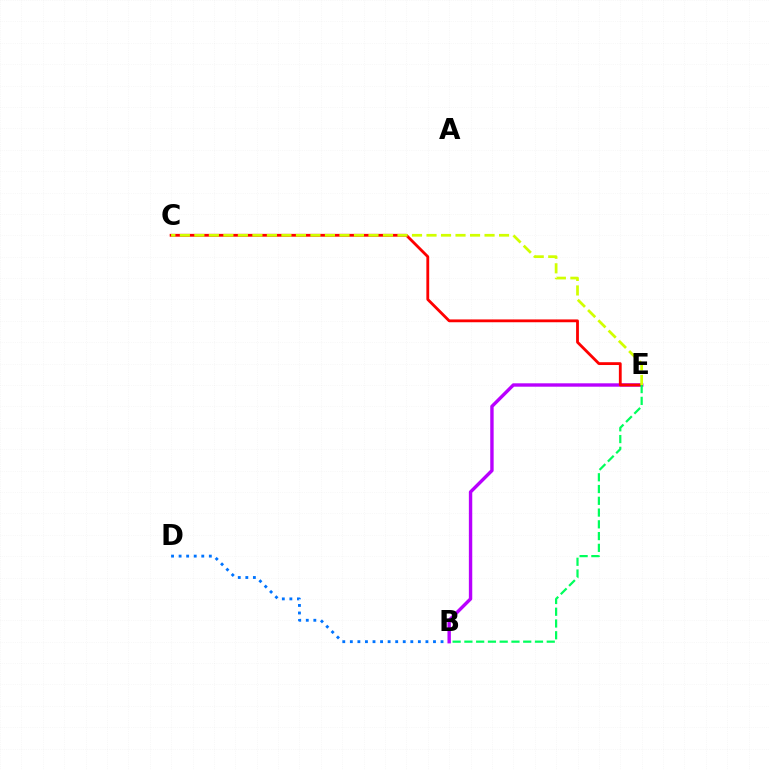{('B', 'D'): [{'color': '#0074ff', 'line_style': 'dotted', 'thickness': 2.05}], ('B', 'E'): [{'color': '#b900ff', 'line_style': 'solid', 'thickness': 2.44}, {'color': '#00ff5c', 'line_style': 'dashed', 'thickness': 1.6}], ('C', 'E'): [{'color': '#ff0000', 'line_style': 'solid', 'thickness': 2.03}, {'color': '#d1ff00', 'line_style': 'dashed', 'thickness': 1.97}]}